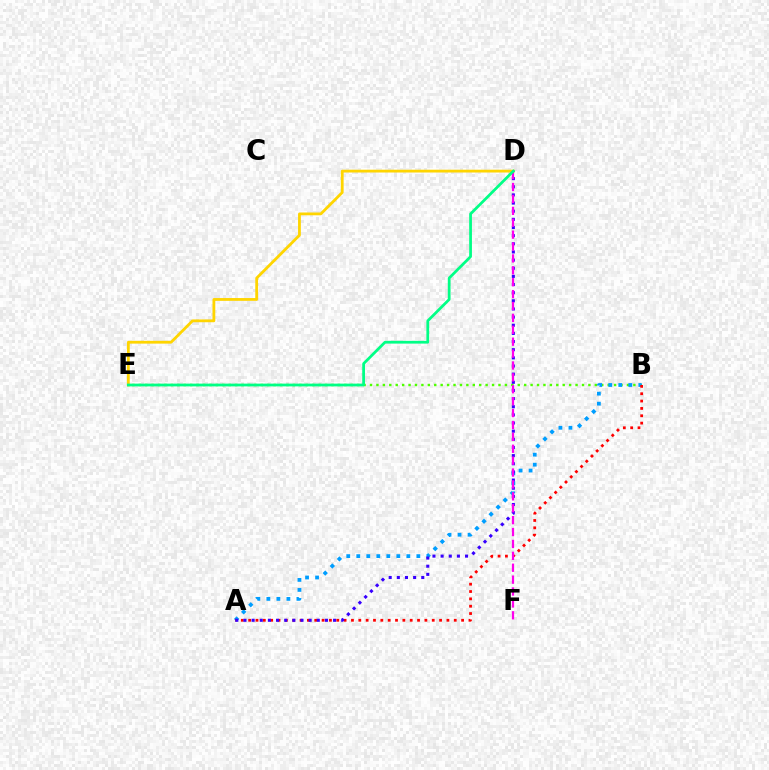{('B', 'E'): [{'color': '#4fff00', 'line_style': 'dotted', 'thickness': 1.75}], ('A', 'B'): [{'color': '#009eff', 'line_style': 'dotted', 'thickness': 2.72}, {'color': '#ff0000', 'line_style': 'dotted', 'thickness': 2.0}], ('A', 'D'): [{'color': '#3700ff', 'line_style': 'dotted', 'thickness': 2.21}], ('D', 'E'): [{'color': '#ffd500', 'line_style': 'solid', 'thickness': 2.01}, {'color': '#00ff86', 'line_style': 'solid', 'thickness': 1.98}], ('D', 'F'): [{'color': '#ff00ed', 'line_style': 'dashed', 'thickness': 1.62}]}